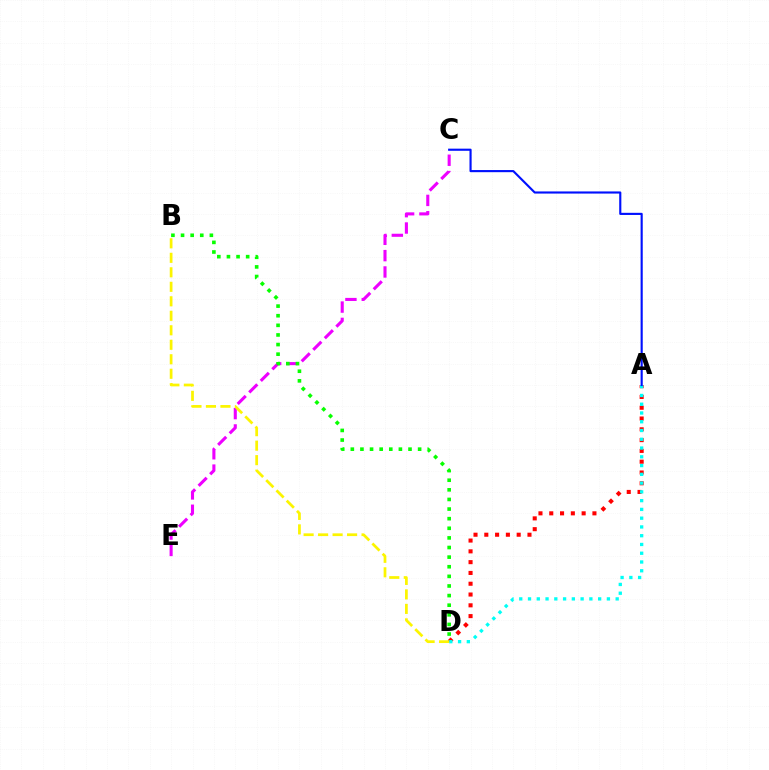{('A', 'D'): [{'color': '#ff0000', 'line_style': 'dotted', 'thickness': 2.93}, {'color': '#00fff6', 'line_style': 'dotted', 'thickness': 2.38}], ('C', 'E'): [{'color': '#ee00ff', 'line_style': 'dashed', 'thickness': 2.22}], ('B', 'D'): [{'color': '#08ff00', 'line_style': 'dotted', 'thickness': 2.61}, {'color': '#fcf500', 'line_style': 'dashed', 'thickness': 1.97}], ('A', 'C'): [{'color': '#0010ff', 'line_style': 'solid', 'thickness': 1.54}]}